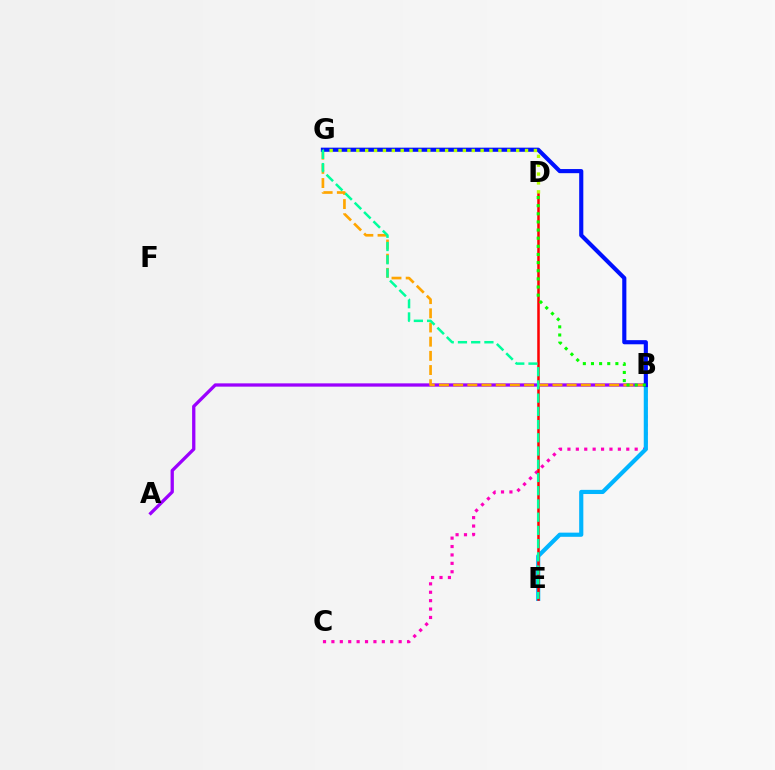{('B', 'C'): [{'color': '#ff00bd', 'line_style': 'dotted', 'thickness': 2.28}], ('B', 'E'): [{'color': '#00b5ff', 'line_style': 'solid', 'thickness': 3.0}], ('D', 'E'): [{'color': '#ff0000', 'line_style': 'solid', 'thickness': 1.82}], ('A', 'B'): [{'color': '#9b00ff', 'line_style': 'solid', 'thickness': 2.37}], ('B', 'G'): [{'color': '#ffa500', 'line_style': 'dashed', 'thickness': 1.93}, {'color': '#0010ff', 'line_style': 'solid', 'thickness': 2.97}], ('D', 'G'): [{'color': '#b3ff00', 'line_style': 'dotted', 'thickness': 2.41}], ('B', 'D'): [{'color': '#08ff00', 'line_style': 'dotted', 'thickness': 2.21}], ('E', 'G'): [{'color': '#00ff9d', 'line_style': 'dashed', 'thickness': 1.8}]}